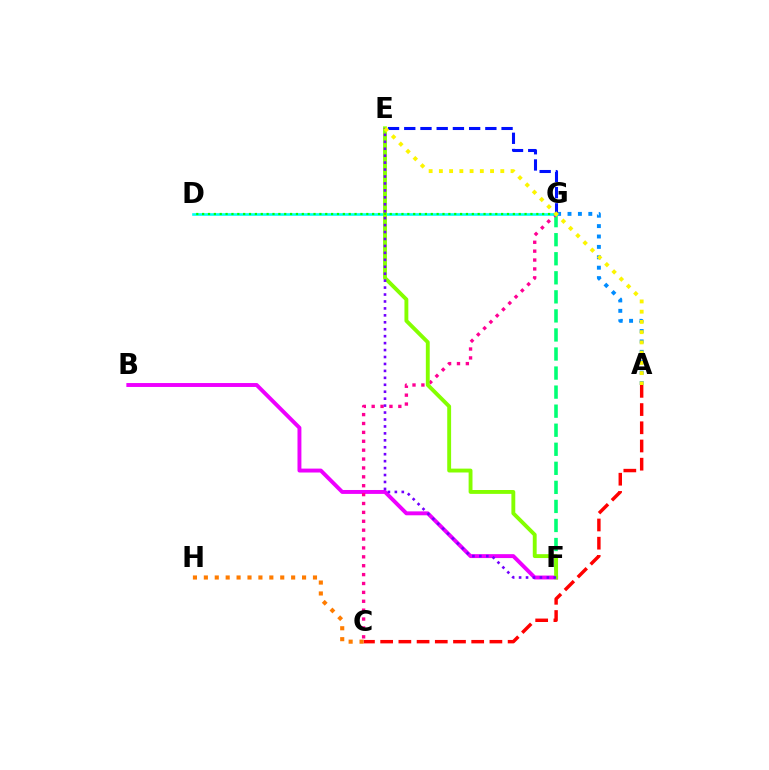{('A', 'C'): [{'color': '#ff0000', 'line_style': 'dashed', 'thickness': 2.47}], ('F', 'G'): [{'color': '#00ff74', 'line_style': 'dashed', 'thickness': 2.59}], ('A', 'G'): [{'color': '#008cff', 'line_style': 'dotted', 'thickness': 2.83}], ('B', 'F'): [{'color': '#ee00ff', 'line_style': 'solid', 'thickness': 2.82}], ('C', 'G'): [{'color': '#ff0094', 'line_style': 'dotted', 'thickness': 2.42}], ('D', 'G'): [{'color': '#00fff6', 'line_style': 'solid', 'thickness': 1.89}, {'color': '#08ff00', 'line_style': 'dotted', 'thickness': 1.59}], ('E', 'F'): [{'color': '#84ff00', 'line_style': 'solid', 'thickness': 2.79}, {'color': '#7200ff', 'line_style': 'dotted', 'thickness': 1.89}], ('E', 'G'): [{'color': '#0010ff', 'line_style': 'dashed', 'thickness': 2.2}], ('A', 'E'): [{'color': '#fcf500', 'line_style': 'dotted', 'thickness': 2.78}], ('C', 'H'): [{'color': '#ff7c00', 'line_style': 'dotted', 'thickness': 2.96}]}